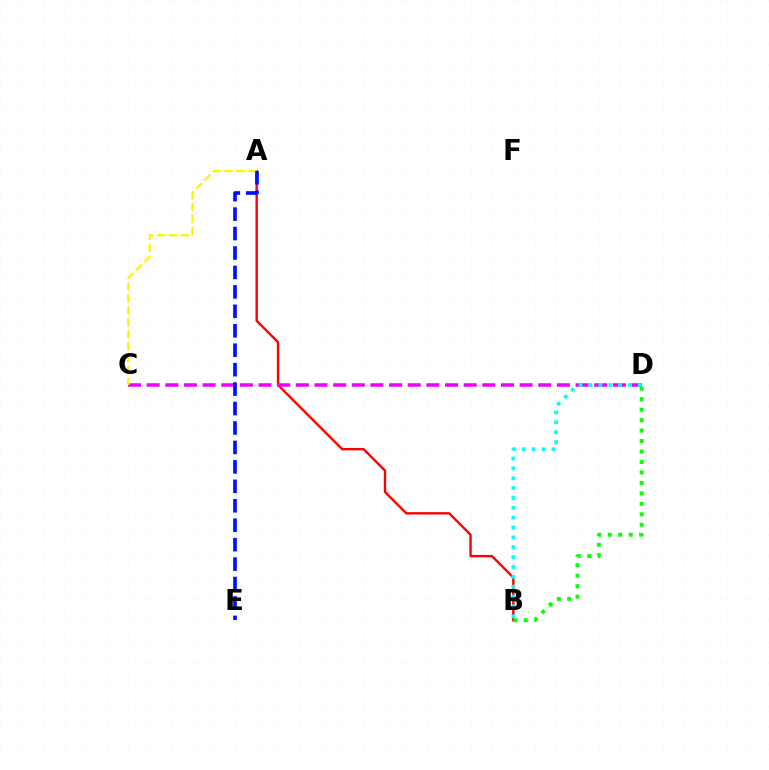{('A', 'B'): [{'color': '#ff0000', 'line_style': 'solid', 'thickness': 1.73}], ('C', 'D'): [{'color': '#ee00ff', 'line_style': 'dashed', 'thickness': 2.53}], ('B', 'D'): [{'color': '#00fff6', 'line_style': 'dotted', 'thickness': 2.68}, {'color': '#08ff00', 'line_style': 'dotted', 'thickness': 2.84}], ('A', 'C'): [{'color': '#fcf500', 'line_style': 'dashed', 'thickness': 1.62}], ('A', 'E'): [{'color': '#0010ff', 'line_style': 'dashed', 'thickness': 2.64}]}